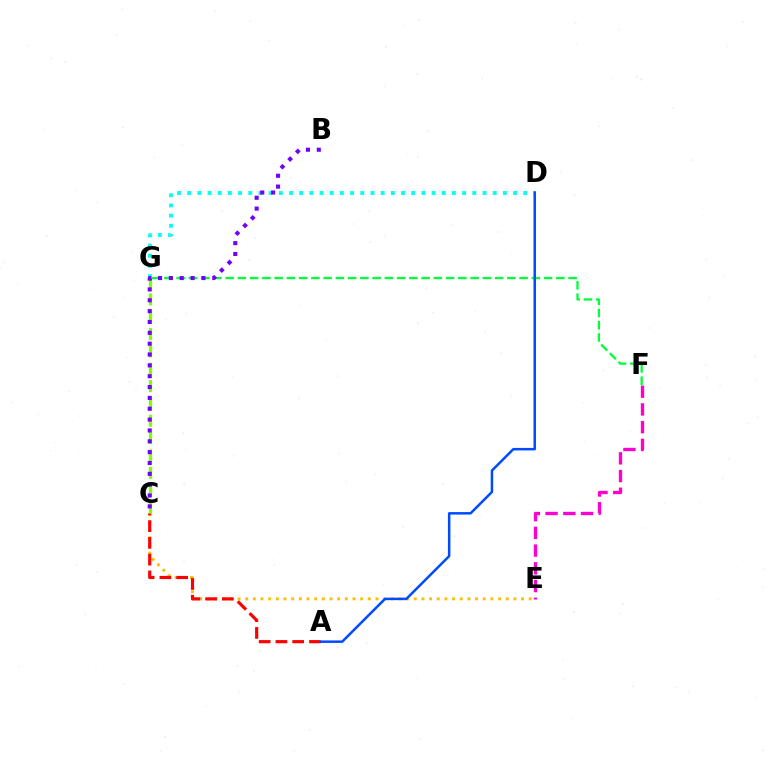{('D', 'G'): [{'color': '#00fff6', 'line_style': 'dotted', 'thickness': 2.77}], ('C', 'E'): [{'color': '#ffbd00', 'line_style': 'dotted', 'thickness': 2.08}], ('F', 'G'): [{'color': '#00ff39', 'line_style': 'dashed', 'thickness': 1.66}], ('E', 'F'): [{'color': '#ff00cf', 'line_style': 'dashed', 'thickness': 2.41}], ('A', 'C'): [{'color': '#ff0000', 'line_style': 'dashed', 'thickness': 2.28}], ('C', 'G'): [{'color': '#84ff00', 'line_style': 'dashed', 'thickness': 2.36}], ('A', 'D'): [{'color': '#004bff', 'line_style': 'solid', 'thickness': 1.8}], ('B', 'C'): [{'color': '#7200ff', 'line_style': 'dotted', 'thickness': 2.95}]}